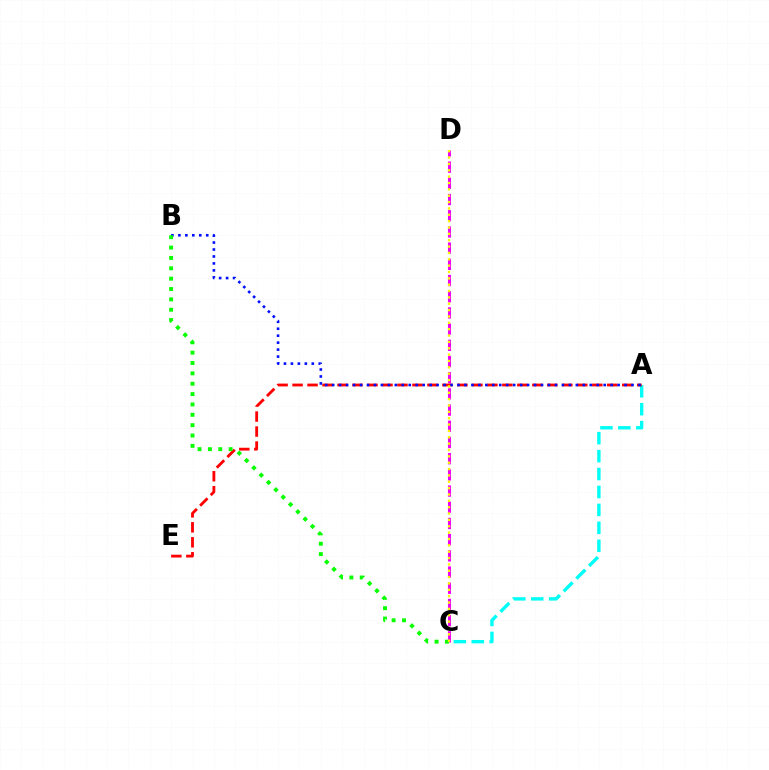{('C', 'D'): [{'color': '#ee00ff', 'line_style': 'dashed', 'thickness': 2.2}, {'color': '#fcf500', 'line_style': 'dotted', 'thickness': 1.73}], ('A', 'C'): [{'color': '#00fff6', 'line_style': 'dashed', 'thickness': 2.44}], ('A', 'E'): [{'color': '#ff0000', 'line_style': 'dashed', 'thickness': 2.04}], ('A', 'B'): [{'color': '#0010ff', 'line_style': 'dotted', 'thickness': 1.89}], ('B', 'C'): [{'color': '#08ff00', 'line_style': 'dotted', 'thickness': 2.81}]}